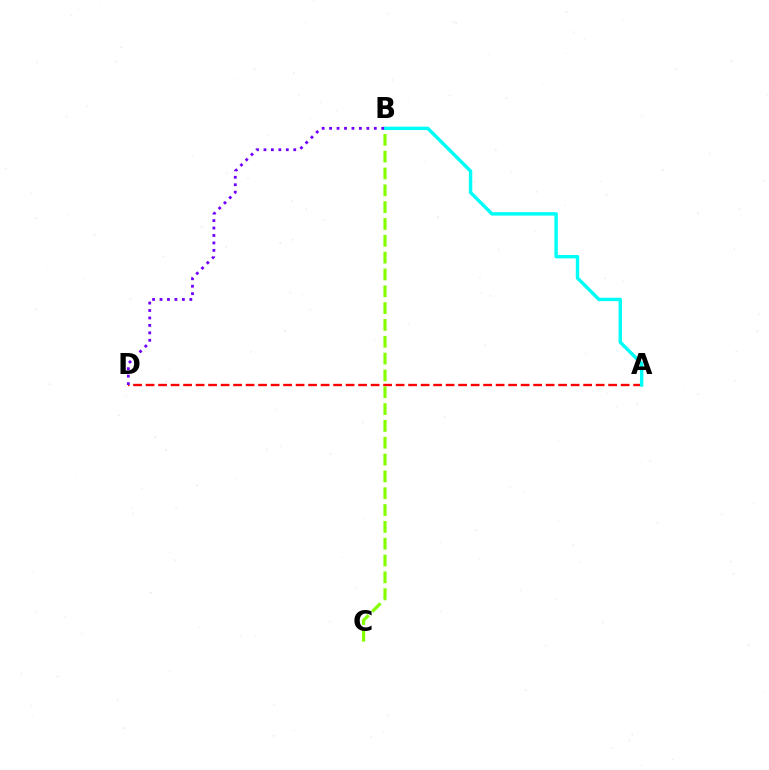{('A', 'D'): [{'color': '#ff0000', 'line_style': 'dashed', 'thickness': 1.7}], ('B', 'C'): [{'color': '#84ff00', 'line_style': 'dashed', 'thickness': 2.29}], ('A', 'B'): [{'color': '#00fff6', 'line_style': 'solid', 'thickness': 2.47}], ('B', 'D'): [{'color': '#7200ff', 'line_style': 'dotted', 'thickness': 2.02}]}